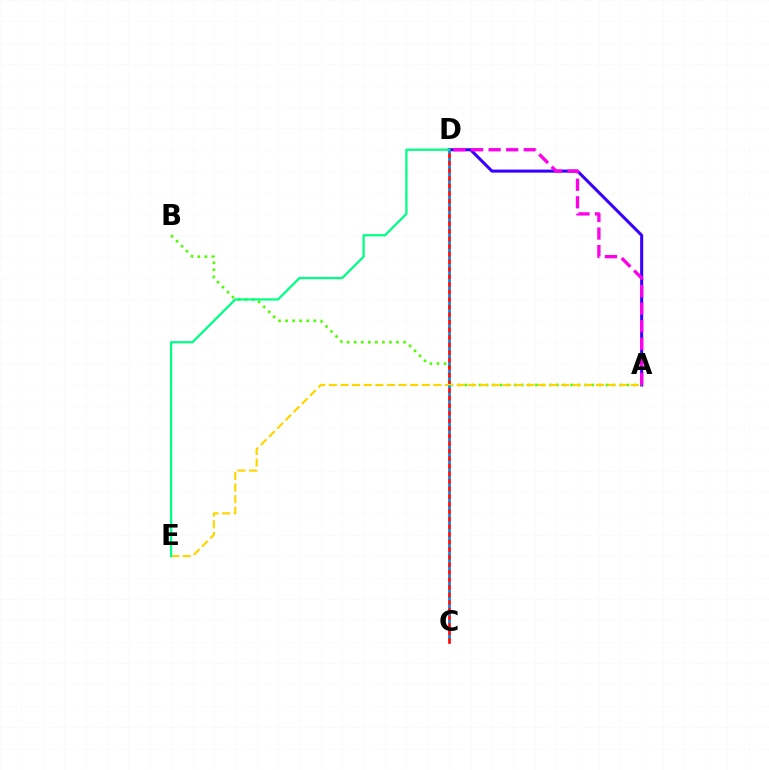{('A', 'D'): [{'color': '#3700ff', 'line_style': 'solid', 'thickness': 2.2}, {'color': '#ff00ed', 'line_style': 'dashed', 'thickness': 2.38}], ('A', 'B'): [{'color': '#4fff00', 'line_style': 'dotted', 'thickness': 1.91}], ('C', 'D'): [{'color': '#ff0000', 'line_style': 'solid', 'thickness': 1.9}, {'color': '#009eff', 'line_style': 'dotted', 'thickness': 2.06}], ('A', 'E'): [{'color': '#ffd500', 'line_style': 'dashed', 'thickness': 1.58}], ('D', 'E'): [{'color': '#00ff86', 'line_style': 'solid', 'thickness': 1.62}]}